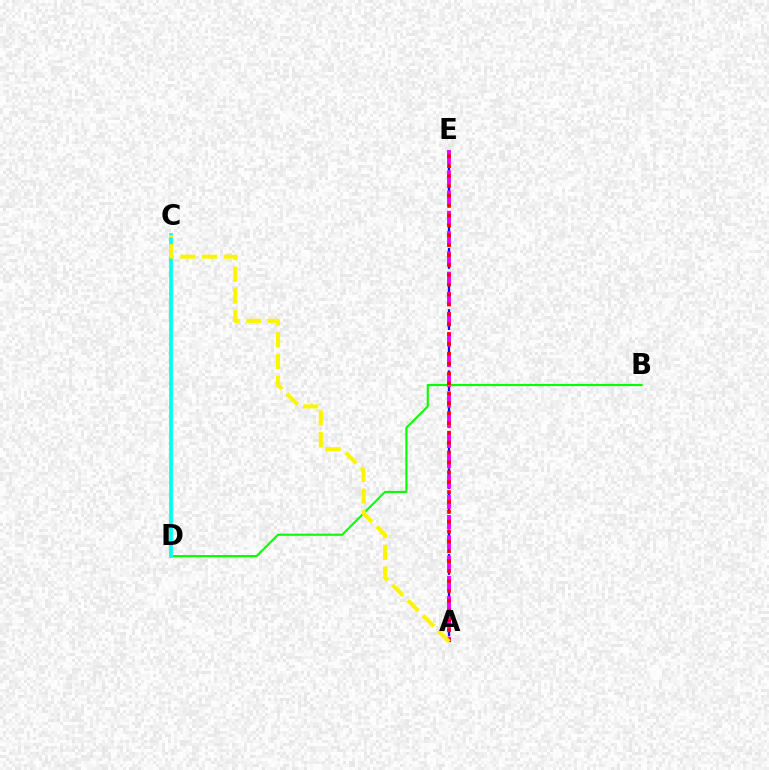{('A', 'E'): [{'color': '#0010ff', 'line_style': 'dashed', 'thickness': 1.66}, {'color': '#ee00ff', 'line_style': 'dashed', 'thickness': 2.75}, {'color': '#ff0000', 'line_style': 'dotted', 'thickness': 2.68}], ('B', 'D'): [{'color': '#08ff00', 'line_style': 'solid', 'thickness': 1.54}], ('C', 'D'): [{'color': '#00fff6', 'line_style': 'solid', 'thickness': 2.71}], ('A', 'C'): [{'color': '#fcf500', 'line_style': 'dashed', 'thickness': 2.94}]}